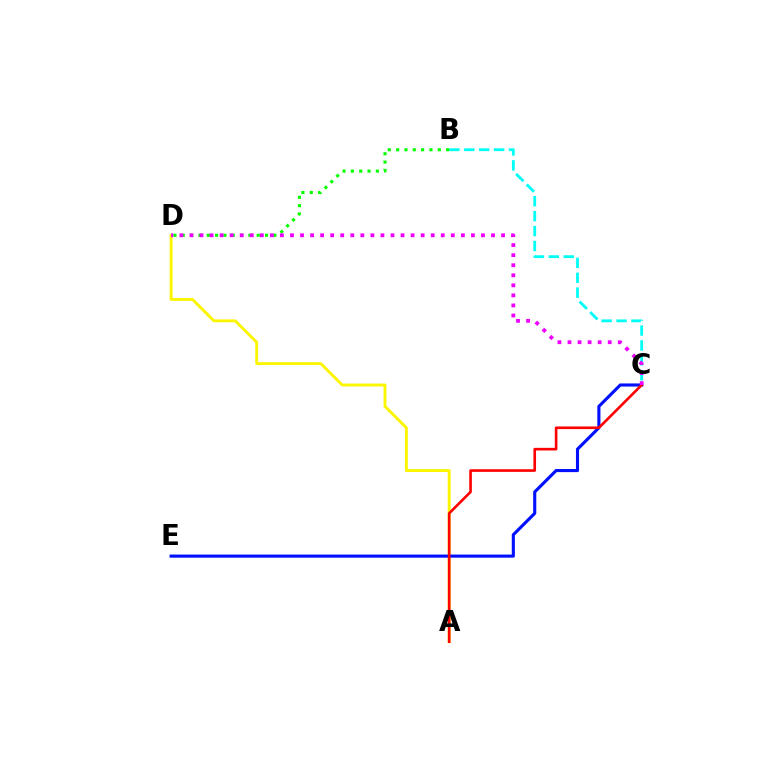{('B', 'C'): [{'color': '#00fff6', 'line_style': 'dashed', 'thickness': 2.03}], ('B', 'D'): [{'color': '#08ff00', 'line_style': 'dotted', 'thickness': 2.26}], ('A', 'D'): [{'color': '#fcf500', 'line_style': 'solid', 'thickness': 2.07}], ('C', 'E'): [{'color': '#0010ff', 'line_style': 'solid', 'thickness': 2.24}], ('A', 'C'): [{'color': '#ff0000', 'line_style': 'solid', 'thickness': 1.9}], ('C', 'D'): [{'color': '#ee00ff', 'line_style': 'dotted', 'thickness': 2.73}]}